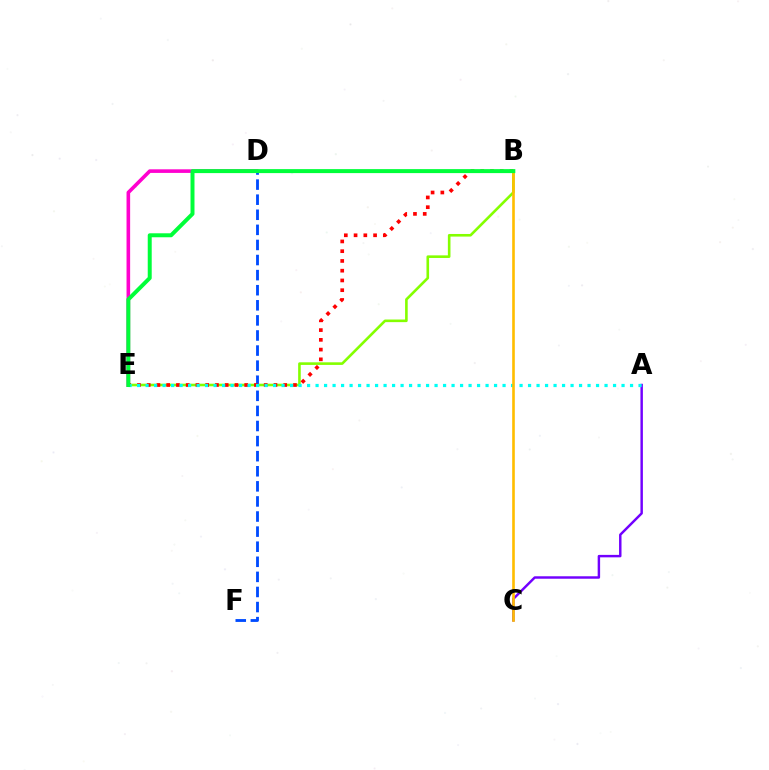{('A', 'C'): [{'color': '#7200ff', 'line_style': 'solid', 'thickness': 1.77}], ('B', 'E'): [{'color': '#84ff00', 'line_style': 'solid', 'thickness': 1.88}, {'color': '#ff0000', 'line_style': 'dotted', 'thickness': 2.65}, {'color': '#00ff39', 'line_style': 'solid', 'thickness': 2.86}], ('D', 'F'): [{'color': '#004bff', 'line_style': 'dashed', 'thickness': 2.05}], ('D', 'E'): [{'color': '#ff00cf', 'line_style': 'solid', 'thickness': 2.6}], ('A', 'E'): [{'color': '#00fff6', 'line_style': 'dotted', 'thickness': 2.31}], ('B', 'C'): [{'color': '#ffbd00', 'line_style': 'solid', 'thickness': 1.9}]}